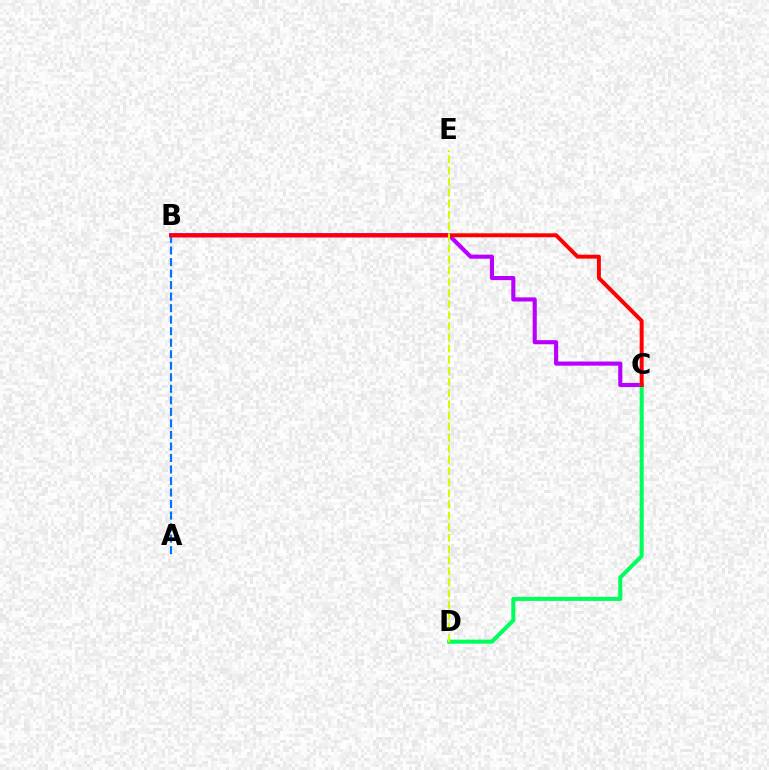{('A', 'B'): [{'color': '#0074ff', 'line_style': 'dashed', 'thickness': 1.57}], ('B', 'C'): [{'color': '#b900ff', 'line_style': 'solid', 'thickness': 2.97}, {'color': '#ff0000', 'line_style': 'solid', 'thickness': 2.85}], ('C', 'D'): [{'color': '#00ff5c', 'line_style': 'solid', 'thickness': 2.9}], ('D', 'E'): [{'color': '#d1ff00', 'line_style': 'dashed', 'thickness': 1.51}]}